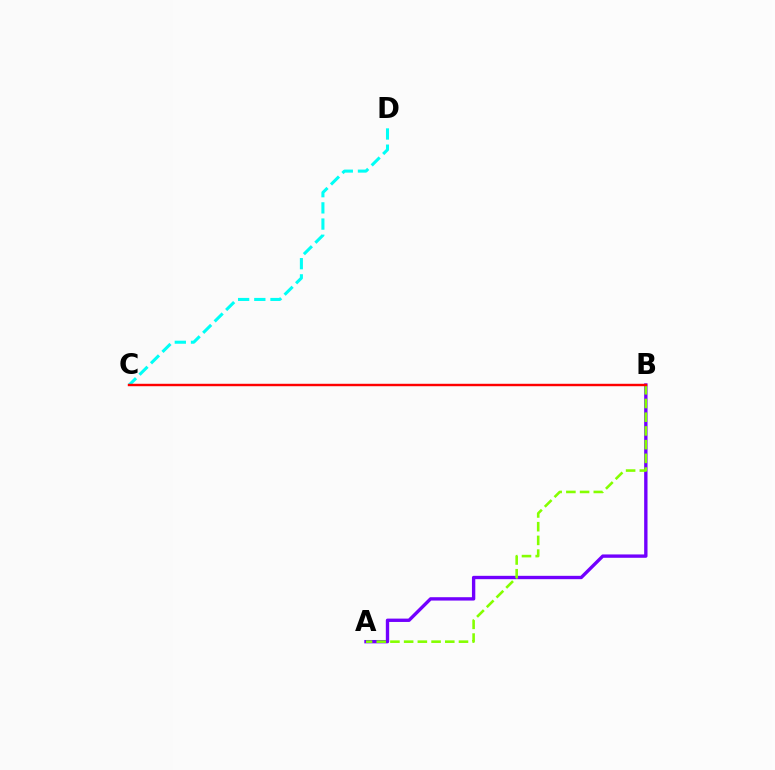{('A', 'B'): [{'color': '#7200ff', 'line_style': 'solid', 'thickness': 2.41}, {'color': '#84ff00', 'line_style': 'dashed', 'thickness': 1.86}], ('C', 'D'): [{'color': '#00fff6', 'line_style': 'dashed', 'thickness': 2.2}], ('B', 'C'): [{'color': '#ff0000', 'line_style': 'solid', 'thickness': 1.74}]}